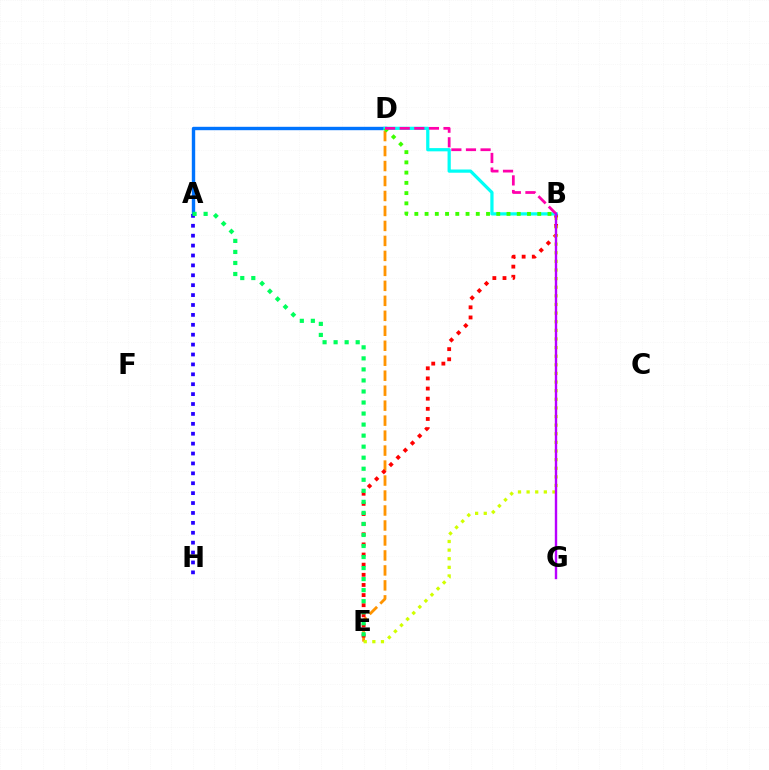{('A', 'D'): [{'color': '#0074ff', 'line_style': 'solid', 'thickness': 2.44}], ('D', 'E'): [{'color': '#ff9400', 'line_style': 'dashed', 'thickness': 2.03}], ('B', 'E'): [{'color': '#ff0000', 'line_style': 'dotted', 'thickness': 2.75}, {'color': '#d1ff00', 'line_style': 'dotted', 'thickness': 2.34}], ('B', 'D'): [{'color': '#00fff6', 'line_style': 'solid', 'thickness': 2.33}, {'color': '#3dff00', 'line_style': 'dotted', 'thickness': 2.78}, {'color': '#ff00ac', 'line_style': 'dashed', 'thickness': 1.98}], ('A', 'H'): [{'color': '#2500ff', 'line_style': 'dotted', 'thickness': 2.69}], ('A', 'E'): [{'color': '#00ff5c', 'line_style': 'dotted', 'thickness': 3.0}], ('B', 'G'): [{'color': '#b900ff', 'line_style': 'solid', 'thickness': 1.73}]}